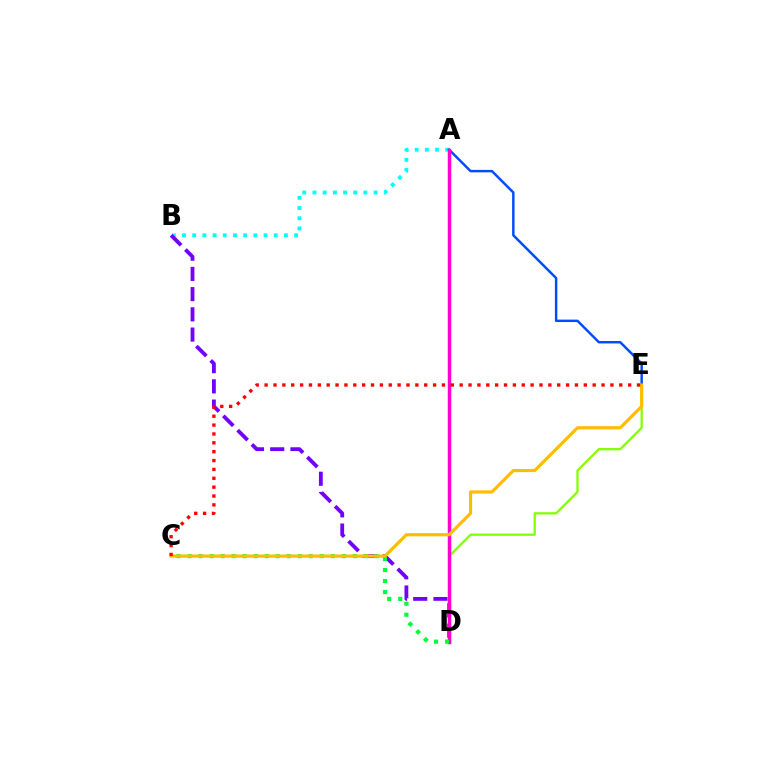{('D', 'E'): [{'color': '#84ff00', 'line_style': 'solid', 'thickness': 1.62}], ('A', 'B'): [{'color': '#00fff6', 'line_style': 'dotted', 'thickness': 2.77}], ('A', 'E'): [{'color': '#004bff', 'line_style': 'solid', 'thickness': 1.76}], ('B', 'D'): [{'color': '#7200ff', 'line_style': 'dashed', 'thickness': 2.75}], ('A', 'D'): [{'color': '#ff00cf', 'line_style': 'solid', 'thickness': 2.5}], ('C', 'D'): [{'color': '#00ff39', 'line_style': 'dotted', 'thickness': 2.99}], ('C', 'E'): [{'color': '#ffbd00', 'line_style': 'solid', 'thickness': 2.29}, {'color': '#ff0000', 'line_style': 'dotted', 'thickness': 2.41}]}